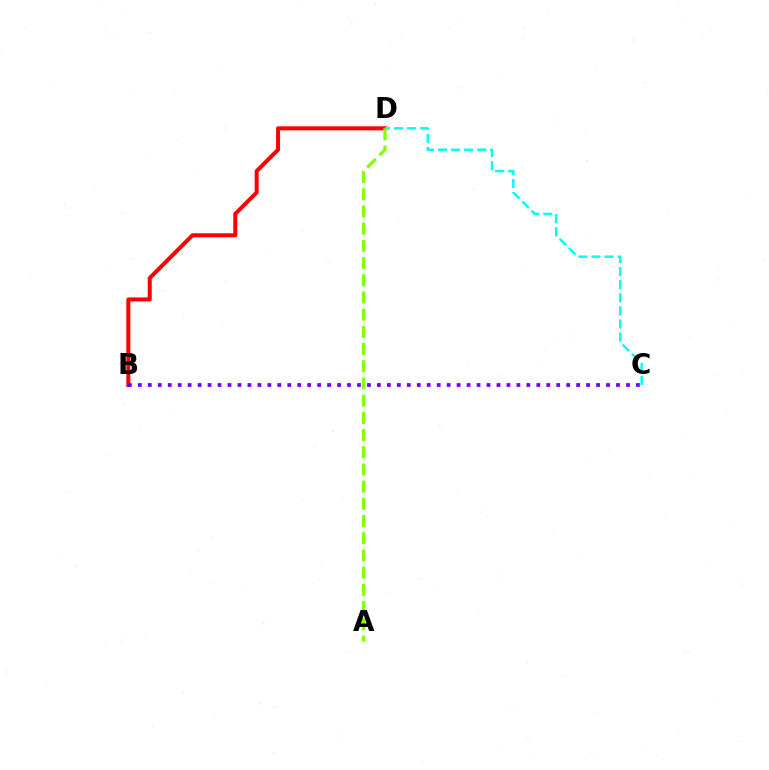{('B', 'D'): [{'color': '#ff0000', 'line_style': 'solid', 'thickness': 2.89}], ('C', 'D'): [{'color': '#00fff6', 'line_style': 'dashed', 'thickness': 1.78}], ('B', 'C'): [{'color': '#7200ff', 'line_style': 'dotted', 'thickness': 2.71}], ('A', 'D'): [{'color': '#84ff00', 'line_style': 'dashed', 'thickness': 2.34}]}